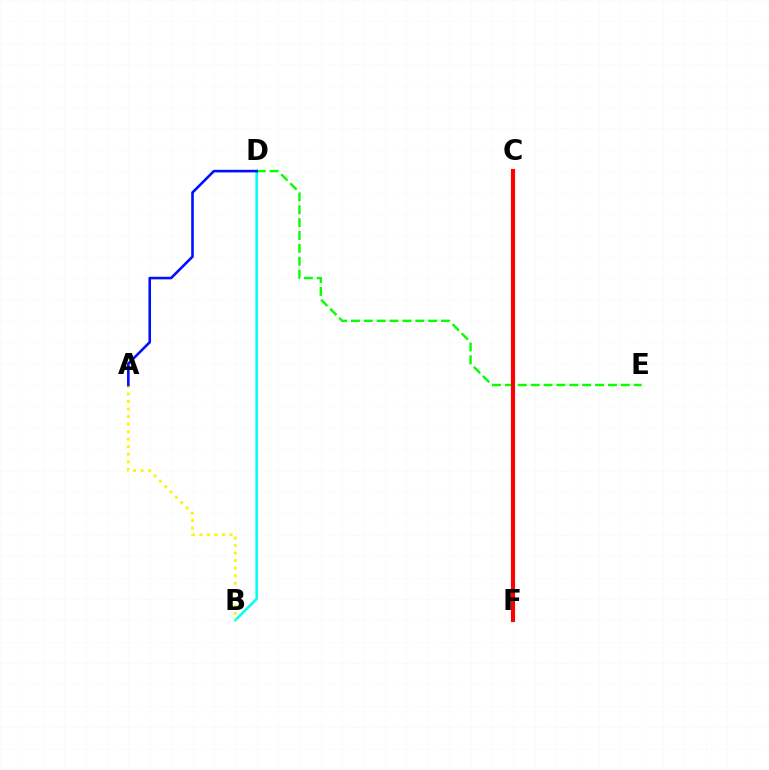{('B', 'D'): [{'color': '#00fff6', 'line_style': 'solid', 'thickness': 1.84}], ('D', 'E'): [{'color': '#08ff00', 'line_style': 'dashed', 'thickness': 1.75}], ('A', 'B'): [{'color': '#fcf500', 'line_style': 'dotted', 'thickness': 2.05}], ('C', 'F'): [{'color': '#ee00ff', 'line_style': 'solid', 'thickness': 2.53}, {'color': '#ff0000', 'line_style': 'solid', 'thickness': 2.97}], ('A', 'D'): [{'color': '#0010ff', 'line_style': 'solid', 'thickness': 1.87}]}